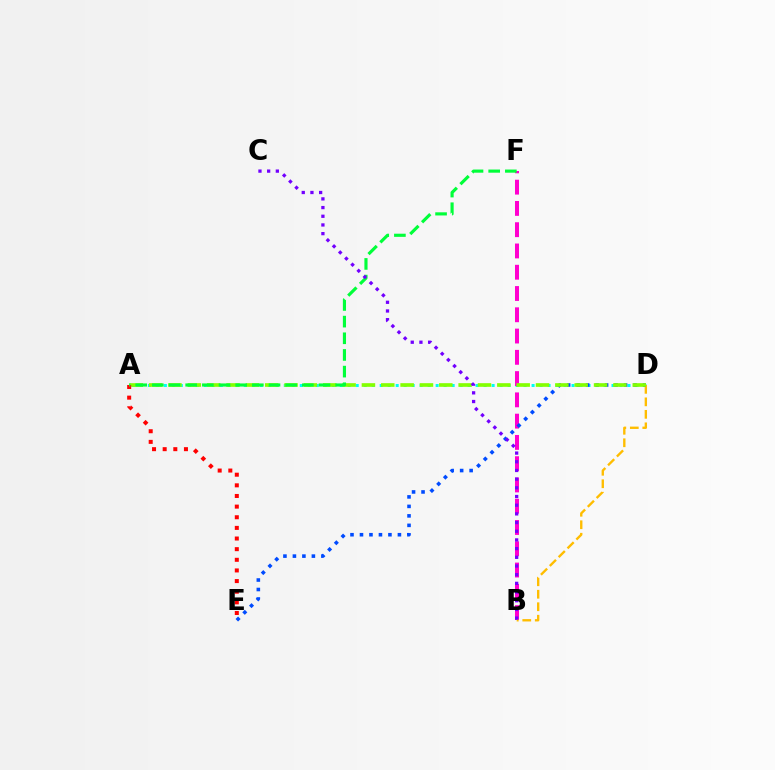{('A', 'D'): [{'color': '#00fff6', 'line_style': 'dotted', 'thickness': 2.17}, {'color': '#84ff00', 'line_style': 'dashed', 'thickness': 2.63}], ('B', 'F'): [{'color': '#ff00cf', 'line_style': 'dashed', 'thickness': 2.89}], ('B', 'D'): [{'color': '#ffbd00', 'line_style': 'dashed', 'thickness': 1.7}], ('D', 'E'): [{'color': '#004bff', 'line_style': 'dotted', 'thickness': 2.58}], ('A', 'E'): [{'color': '#ff0000', 'line_style': 'dotted', 'thickness': 2.89}], ('A', 'F'): [{'color': '#00ff39', 'line_style': 'dashed', 'thickness': 2.26}], ('B', 'C'): [{'color': '#7200ff', 'line_style': 'dotted', 'thickness': 2.36}]}